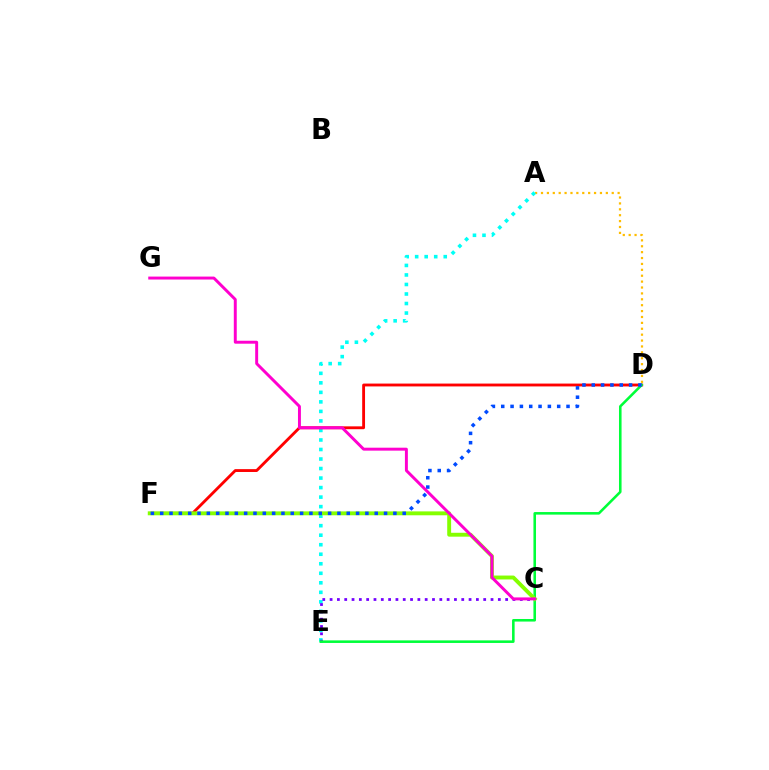{('A', 'D'): [{'color': '#ffbd00', 'line_style': 'dotted', 'thickness': 1.6}], ('A', 'E'): [{'color': '#00fff6', 'line_style': 'dotted', 'thickness': 2.59}], ('D', 'F'): [{'color': '#ff0000', 'line_style': 'solid', 'thickness': 2.05}, {'color': '#004bff', 'line_style': 'dotted', 'thickness': 2.53}], ('C', 'E'): [{'color': '#7200ff', 'line_style': 'dotted', 'thickness': 1.99}], ('D', 'E'): [{'color': '#00ff39', 'line_style': 'solid', 'thickness': 1.85}], ('C', 'F'): [{'color': '#84ff00', 'line_style': 'solid', 'thickness': 2.8}], ('C', 'G'): [{'color': '#ff00cf', 'line_style': 'solid', 'thickness': 2.12}]}